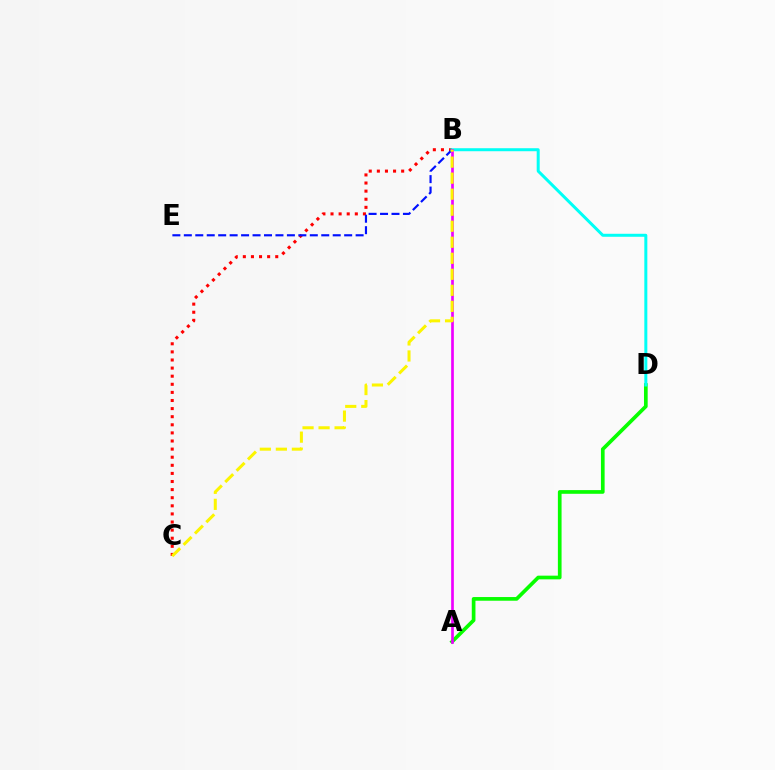{('A', 'D'): [{'color': '#08ff00', 'line_style': 'solid', 'thickness': 2.65}], ('B', 'C'): [{'color': '#ff0000', 'line_style': 'dotted', 'thickness': 2.2}, {'color': '#fcf500', 'line_style': 'dashed', 'thickness': 2.18}], ('B', 'E'): [{'color': '#0010ff', 'line_style': 'dashed', 'thickness': 1.56}], ('B', 'D'): [{'color': '#00fff6', 'line_style': 'solid', 'thickness': 2.16}], ('A', 'B'): [{'color': '#ee00ff', 'line_style': 'solid', 'thickness': 1.93}]}